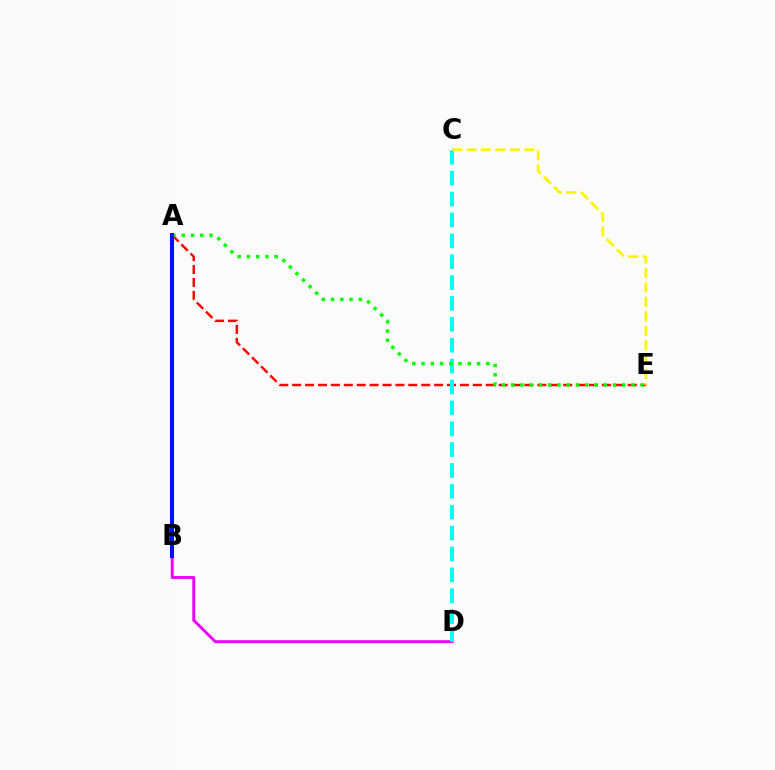{('B', 'D'): [{'color': '#ee00ff', 'line_style': 'solid', 'thickness': 2.11}], ('A', 'E'): [{'color': '#ff0000', 'line_style': 'dashed', 'thickness': 1.75}, {'color': '#08ff00', 'line_style': 'dotted', 'thickness': 2.51}], ('C', 'D'): [{'color': '#00fff6', 'line_style': 'dashed', 'thickness': 2.84}], ('C', 'E'): [{'color': '#fcf500', 'line_style': 'dashed', 'thickness': 1.96}], ('A', 'B'): [{'color': '#0010ff', 'line_style': 'solid', 'thickness': 2.93}]}